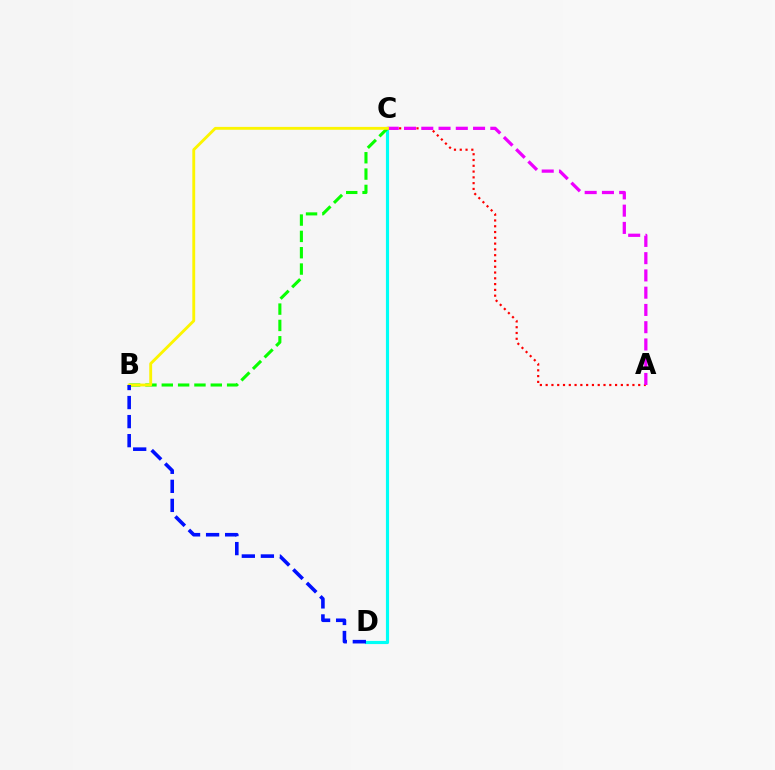{('C', 'D'): [{'color': '#00fff6', 'line_style': 'solid', 'thickness': 2.27}], ('A', 'C'): [{'color': '#ff0000', 'line_style': 'dotted', 'thickness': 1.57}, {'color': '#ee00ff', 'line_style': 'dashed', 'thickness': 2.34}], ('B', 'C'): [{'color': '#08ff00', 'line_style': 'dashed', 'thickness': 2.22}, {'color': '#fcf500', 'line_style': 'solid', 'thickness': 2.07}], ('B', 'D'): [{'color': '#0010ff', 'line_style': 'dashed', 'thickness': 2.59}]}